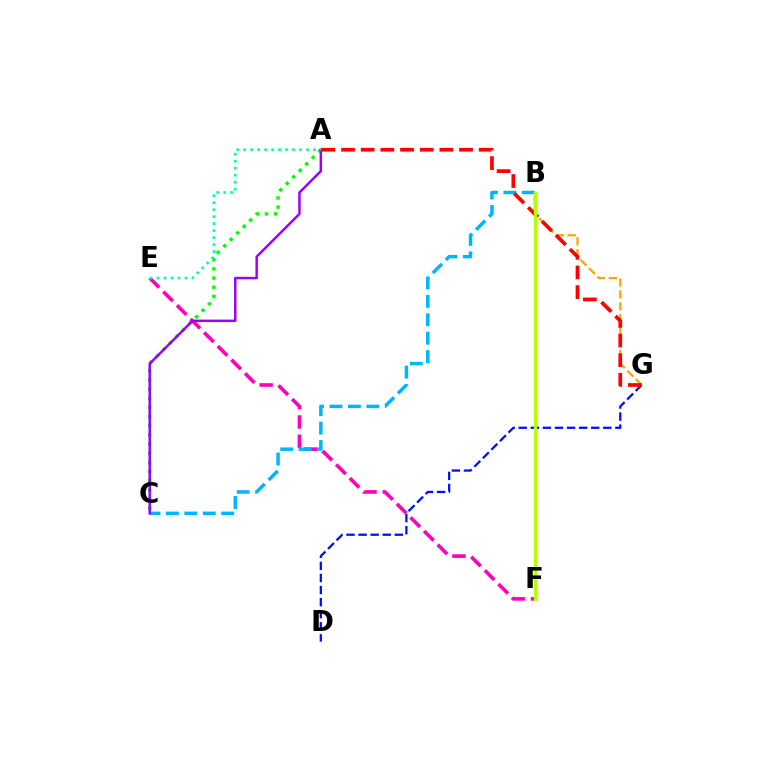{('A', 'C'): [{'color': '#08ff00', 'line_style': 'dotted', 'thickness': 2.49}, {'color': '#9b00ff', 'line_style': 'solid', 'thickness': 1.78}], ('E', 'F'): [{'color': '#ff00bd', 'line_style': 'dashed', 'thickness': 2.62}], ('B', 'C'): [{'color': '#00b5ff', 'line_style': 'dashed', 'thickness': 2.5}], ('D', 'G'): [{'color': '#0010ff', 'line_style': 'dashed', 'thickness': 1.64}], ('B', 'G'): [{'color': '#ffa500', 'line_style': 'dashed', 'thickness': 1.62}], ('A', 'G'): [{'color': '#ff0000', 'line_style': 'dashed', 'thickness': 2.67}], ('B', 'F'): [{'color': '#b3ff00', 'line_style': 'solid', 'thickness': 2.34}], ('A', 'E'): [{'color': '#00ff9d', 'line_style': 'dotted', 'thickness': 1.9}]}